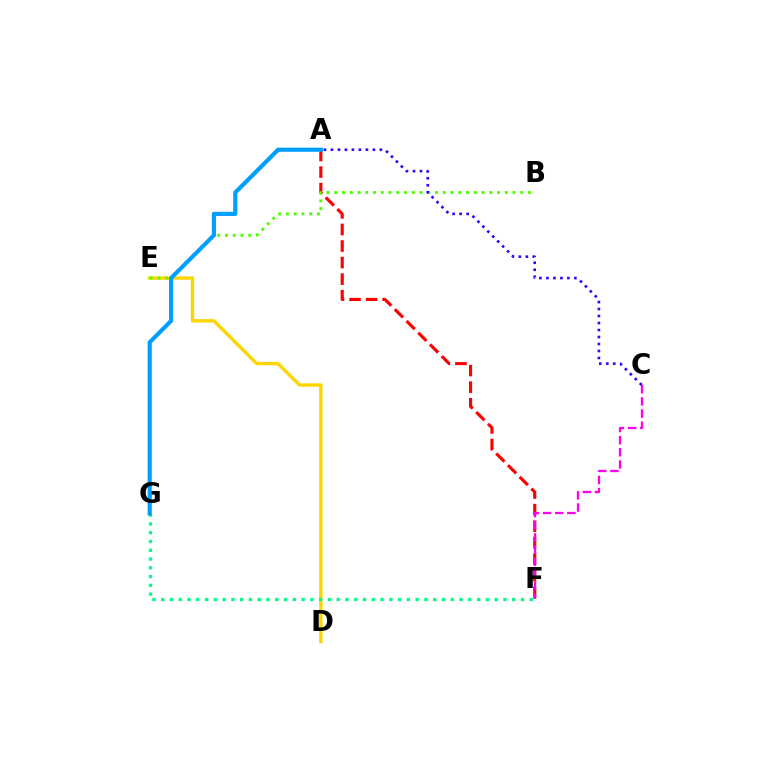{('A', 'F'): [{'color': '#ff0000', 'line_style': 'dashed', 'thickness': 2.25}], ('D', 'E'): [{'color': '#ffd500', 'line_style': 'solid', 'thickness': 2.44}], ('F', 'G'): [{'color': '#00ff86', 'line_style': 'dotted', 'thickness': 2.38}], ('B', 'E'): [{'color': '#4fff00', 'line_style': 'dotted', 'thickness': 2.11}], ('A', 'C'): [{'color': '#3700ff', 'line_style': 'dotted', 'thickness': 1.9}], ('C', 'F'): [{'color': '#ff00ed', 'line_style': 'dashed', 'thickness': 1.65}], ('A', 'G'): [{'color': '#009eff', 'line_style': 'solid', 'thickness': 2.97}]}